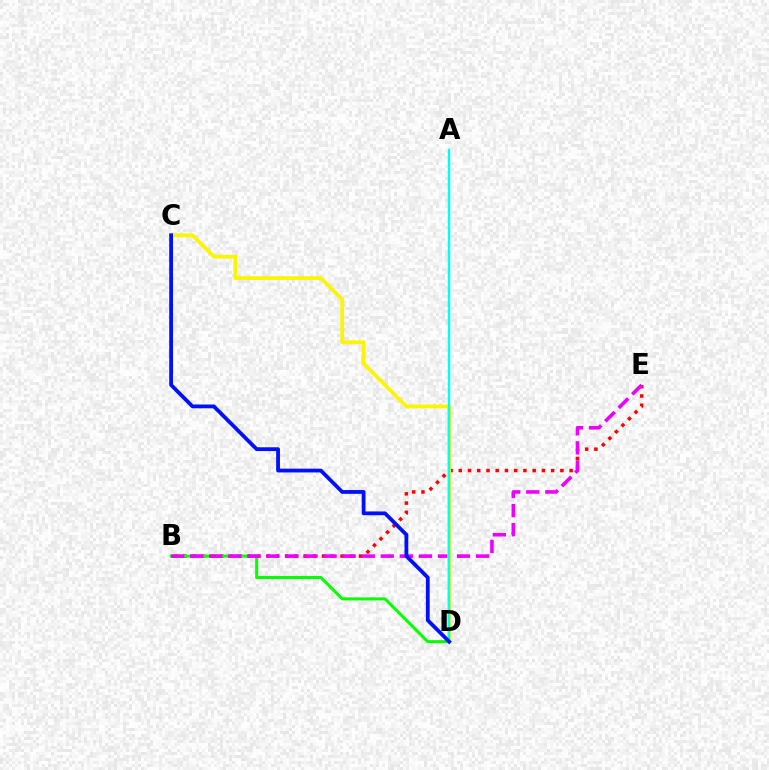{('B', 'E'): [{'color': '#ff0000', 'line_style': 'dotted', 'thickness': 2.51}, {'color': '#ee00ff', 'line_style': 'dashed', 'thickness': 2.59}], ('B', 'D'): [{'color': '#08ff00', 'line_style': 'solid', 'thickness': 2.18}], ('C', 'D'): [{'color': '#fcf500', 'line_style': 'solid', 'thickness': 2.71}, {'color': '#0010ff', 'line_style': 'solid', 'thickness': 2.73}], ('A', 'D'): [{'color': '#00fff6', 'line_style': 'solid', 'thickness': 1.75}]}